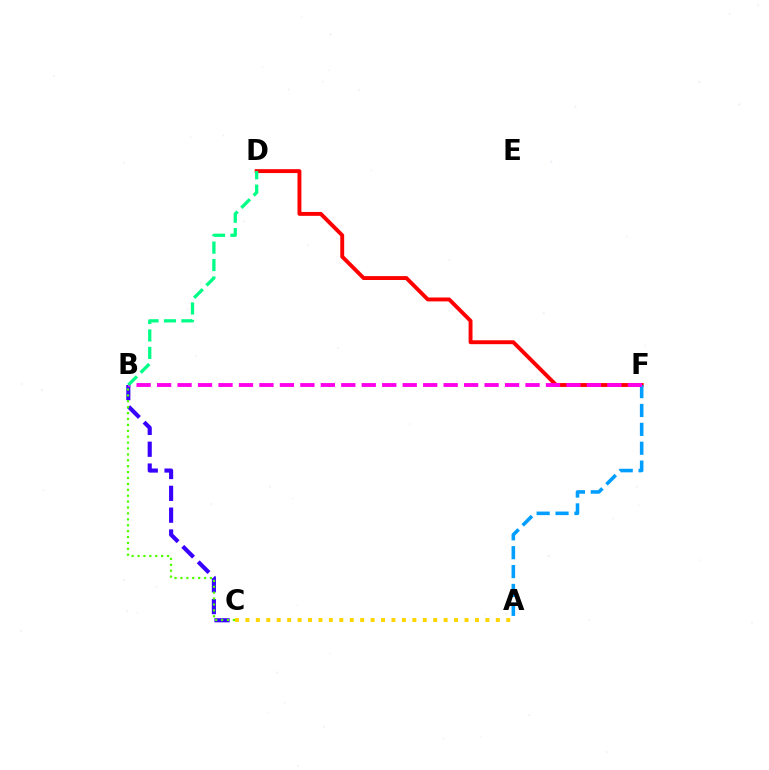{('D', 'F'): [{'color': '#ff0000', 'line_style': 'solid', 'thickness': 2.81}], ('A', 'F'): [{'color': '#009eff', 'line_style': 'dashed', 'thickness': 2.57}], ('B', 'C'): [{'color': '#3700ff', 'line_style': 'dashed', 'thickness': 2.97}, {'color': '#4fff00', 'line_style': 'dotted', 'thickness': 1.6}], ('A', 'C'): [{'color': '#ffd500', 'line_style': 'dotted', 'thickness': 2.83}], ('B', 'F'): [{'color': '#ff00ed', 'line_style': 'dashed', 'thickness': 2.78}], ('B', 'D'): [{'color': '#00ff86', 'line_style': 'dashed', 'thickness': 2.37}]}